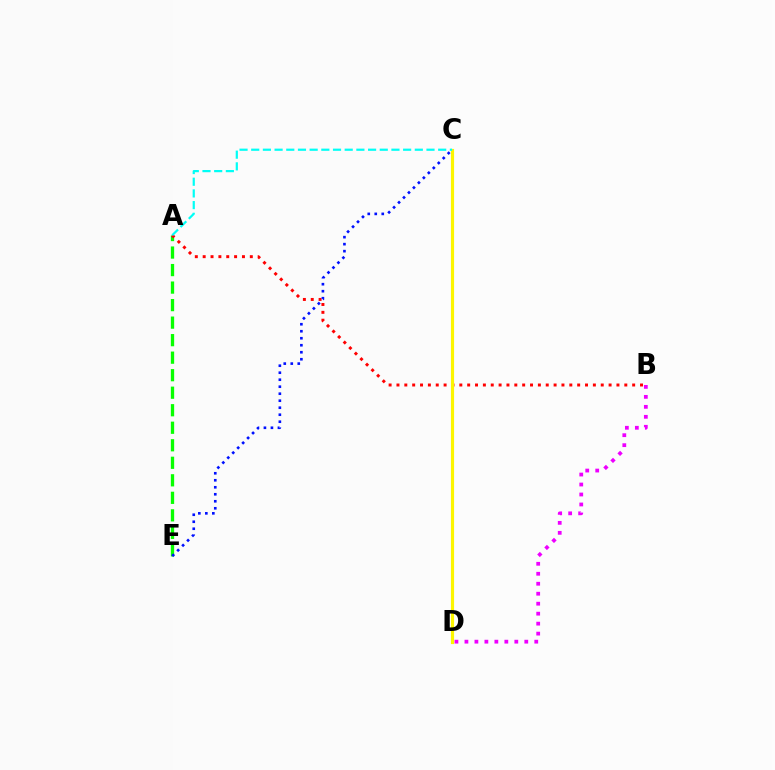{('B', 'D'): [{'color': '#ee00ff', 'line_style': 'dotted', 'thickness': 2.71}], ('A', 'E'): [{'color': '#08ff00', 'line_style': 'dashed', 'thickness': 2.38}], ('A', 'B'): [{'color': '#ff0000', 'line_style': 'dotted', 'thickness': 2.13}], ('C', 'D'): [{'color': '#fcf500', 'line_style': 'solid', 'thickness': 2.28}], ('A', 'C'): [{'color': '#00fff6', 'line_style': 'dashed', 'thickness': 1.59}], ('C', 'E'): [{'color': '#0010ff', 'line_style': 'dotted', 'thickness': 1.9}]}